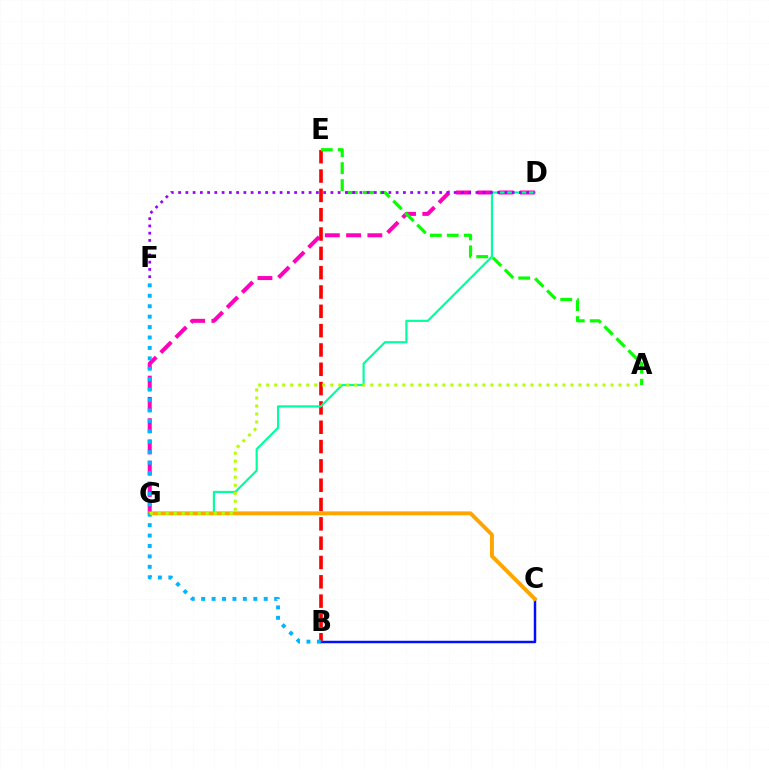{('D', 'G'): [{'color': '#ff00bd', 'line_style': 'dashed', 'thickness': 2.89}, {'color': '#00ff9d', 'line_style': 'solid', 'thickness': 1.56}], ('B', 'C'): [{'color': '#0010ff', 'line_style': 'solid', 'thickness': 1.78}], ('B', 'E'): [{'color': '#ff0000', 'line_style': 'dashed', 'thickness': 2.62}], ('A', 'E'): [{'color': '#08ff00', 'line_style': 'dashed', 'thickness': 2.3}], ('C', 'G'): [{'color': '#ffa500', 'line_style': 'solid', 'thickness': 2.81}], ('D', 'F'): [{'color': '#9b00ff', 'line_style': 'dotted', 'thickness': 1.97}], ('B', 'F'): [{'color': '#00b5ff', 'line_style': 'dotted', 'thickness': 2.83}], ('A', 'G'): [{'color': '#b3ff00', 'line_style': 'dotted', 'thickness': 2.18}]}